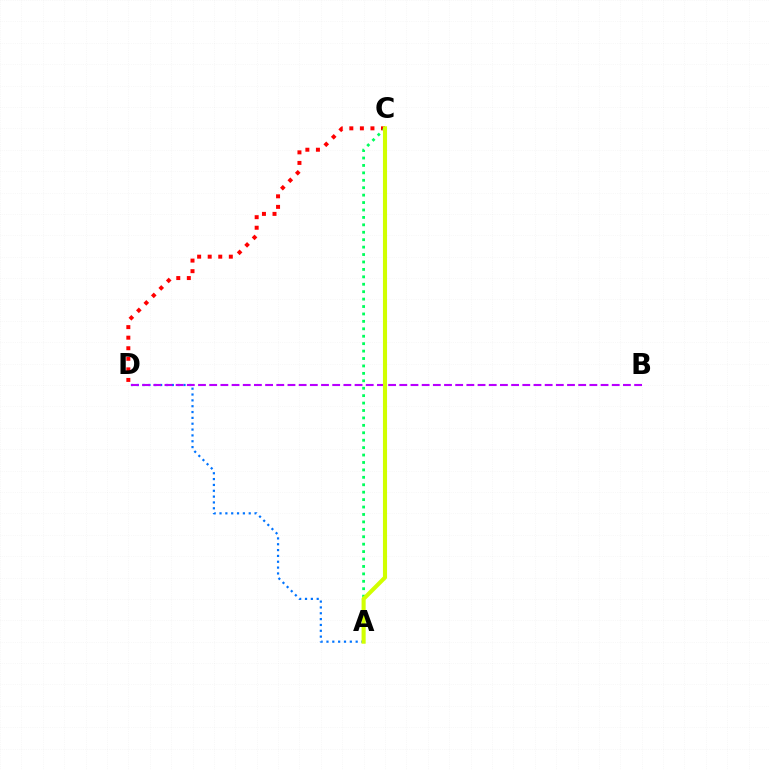{('C', 'D'): [{'color': '#ff0000', 'line_style': 'dotted', 'thickness': 2.87}], ('A', 'D'): [{'color': '#0074ff', 'line_style': 'dotted', 'thickness': 1.59}], ('A', 'C'): [{'color': '#00ff5c', 'line_style': 'dotted', 'thickness': 2.02}, {'color': '#d1ff00', 'line_style': 'solid', 'thickness': 2.94}], ('B', 'D'): [{'color': '#b900ff', 'line_style': 'dashed', 'thickness': 1.52}]}